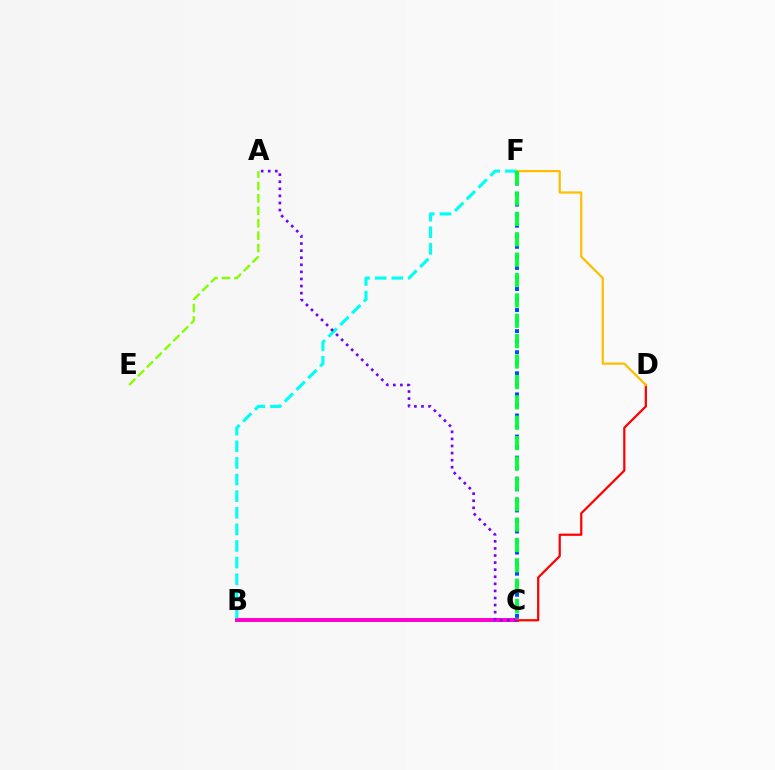{('B', 'C'): [{'color': '#ff00cf', 'line_style': 'solid', 'thickness': 2.83}], ('C', 'D'): [{'color': '#ff0000', 'line_style': 'solid', 'thickness': 1.6}], ('B', 'F'): [{'color': '#00fff6', 'line_style': 'dashed', 'thickness': 2.26}], ('A', 'C'): [{'color': '#7200ff', 'line_style': 'dotted', 'thickness': 1.92}], ('D', 'F'): [{'color': '#ffbd00', 'line_style': 'solid', 'thickness': 1.6}], ('C', 'F'): [{'color': '#004bff', 'line_style': 'dotted', 'thickness': 2.86}, {'color': '#00ff39', 'line_style': 'dashed', 'thickness': 2.77}], ('A', 'E'): [{'color': '#84ff00', 'line_style': 'dashed', 'thickness': 1.69}]}